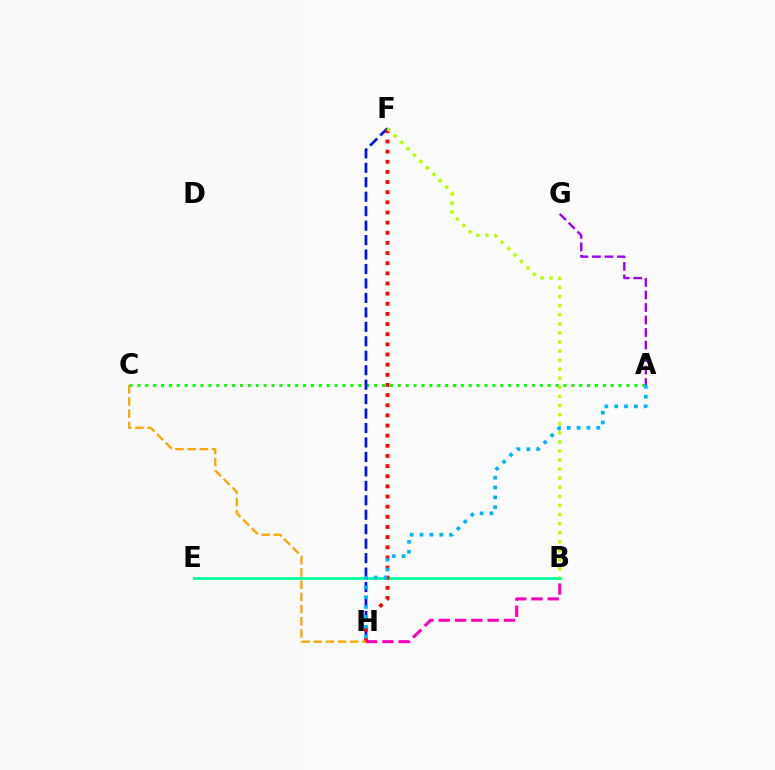{('B', 'H'): [{'color': '#ff00bd', 'line_style': 'dashed', 'thickness': 2.21}], ('A', 'G'): [{'color': '#9b00ff', 'line_style': 'dashed', 'thickness': 1.7}], ('A', 'C'): [{'color': '#08ff00', 'line_style': 'dotted', 'thickness': 2.14}], ('B', 'E'): [{'color': '#00ff9d', 'line_style': 'solid', 'thickness': 2.0}], ('F', 'H'): [{'color': '#0010ff', 'line_style': 'dashed', 'thickness': 1.96}, {'color': '#ff0000', 'line_style': 'dotted', 'thickness': 2.76}], ('C', 'H'): [{'color': '#ffa500', 'line_style': 'dashed', 'thickness': 1.66}], ('A', 'H'): [{'color': '#00b5ff', 'line_style': 'dotted', 'thickness': 2.67}], ('B', 'F'): [{'color': '#b3ff00', 'line_style': 'dotted', 'thickness': 2.47}]}